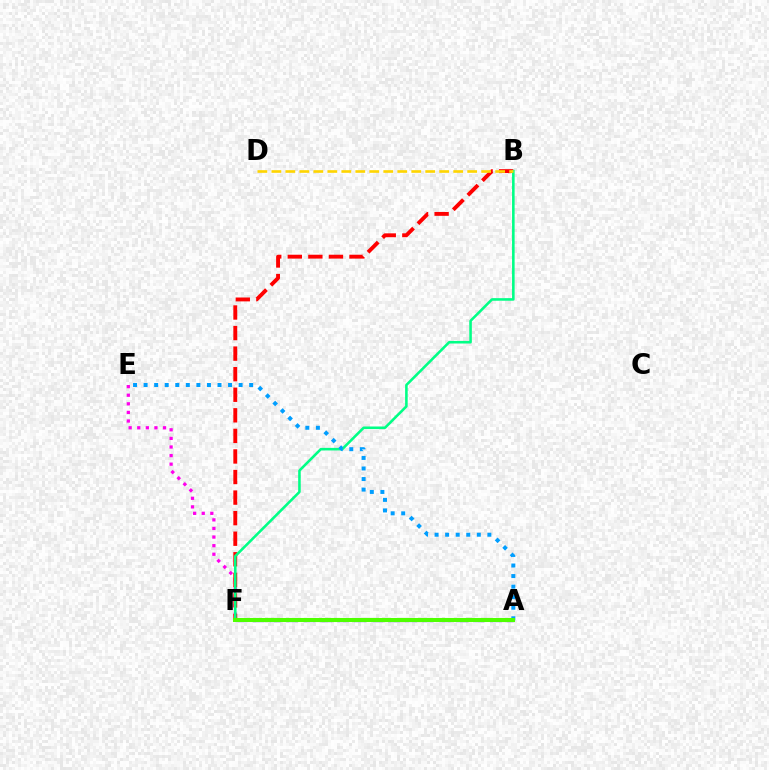{('A', 'F'): [{'color': '#3700ff', 'line_style': 'dashed', 'thickness': 2.3}, {'color': '#4fff00', 'line_style': 'solid', 'thickness': 2.93}], ('E', 'F'): [{'color': '#ff00ed', 'line_style': 'dotted', 'thickness': 2.34}], ('B', 'F'): [{'color': '#ff0000', 'line_style': 'dashed', 'thickness': 2.79}, {'color': '#00ff86', 'line_style': 'solid', 'thickness': 1.86}], ('B', 'D'): [{'color': '#ffd500', 'line_style': 'dashed', 'thickness': 1.9}], ('A', 'E'): [{'color': '#009eff', 'line_style': 'dotted', 'thickness': 2.87}]}